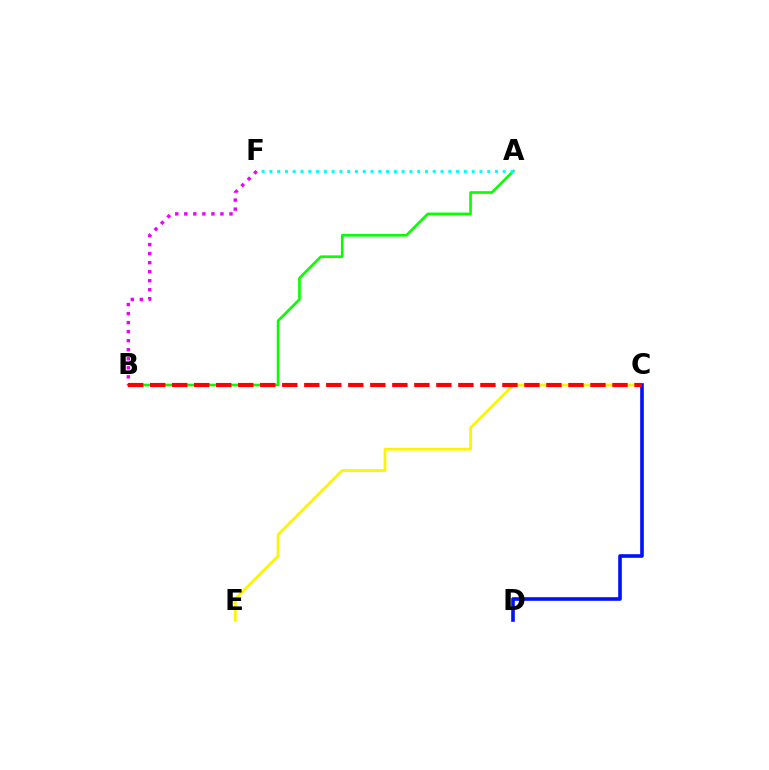{('C', 'E'): [{'color': '#fcf500', 'line_style': 'solid', 'thickness': 1.98}], ('A', 'B'): [{'color': '#08ff00', 'line_style': 'solid', 'thickness': 1.9}], ('A', 'F'): [{'color': '#00fff6', 'line_style': 'dotted', 'thickness': 2.11}], ('C', 'D'): [{'color': '#0010ff', 'line_style': 'solid', 'thickness': 2.6}], ('B', 'F'): [{'color': '#ee00ff', 'line_style': 'dotted', 'thickness': 2.46}], ('B', 'C'): [{'color': '#ff0000', 'line_style': 'dashed', 'thickness': 2.99}]}